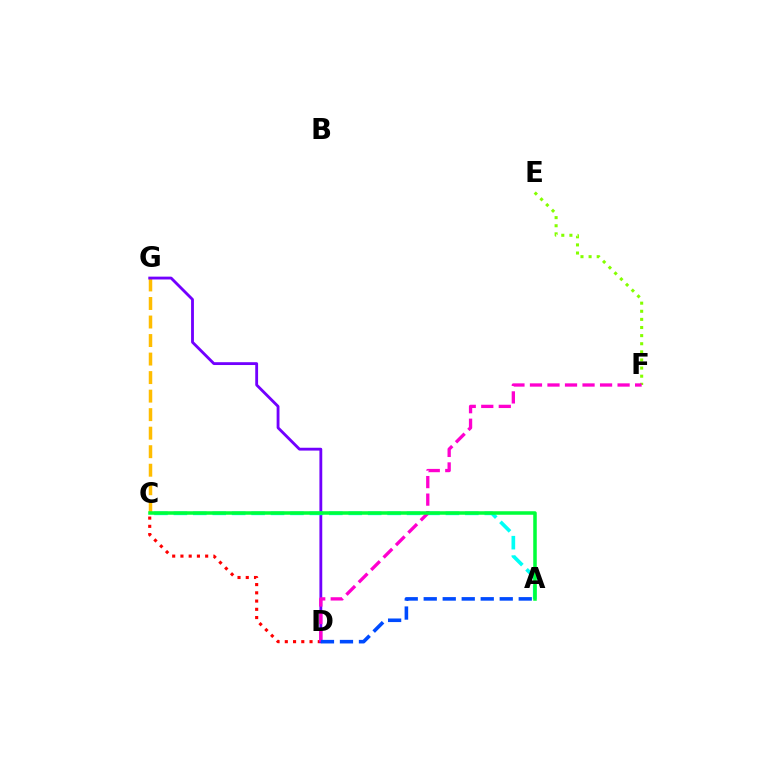{('C', 'D'): [{'color': '#ff0000', 'line_style': 'dotted', 'thickness': 2.24}], ('C', 'G'): [{'color': '#ffbd00', 'line_style': 'dashed', 'thickness': 2.52}], ('D', 'G'): [{'color': '#7200ff', 'line_style': 'solid', 'thickness': 2.04}], ('A', 'C'): [{'color': '#00fff6', 'line_style': 'dashed', 'thickness': 2.64}, {'color': '#00ff39', 'line_style': 'solid', 'thickness': 2.53}], ('E', 'F'): [{'color': '#84ff00', 'line_style': 'dotted', 'thickness': 2.2}], ('D', 'F'): [{'color': '#ff00cf', 'line_style': 'dashed', 'thickness': 2.38}], ('A', 'D'): [{'color': '#004bff', 'line_style': 'dashed', 'thickness': 2.58}]}